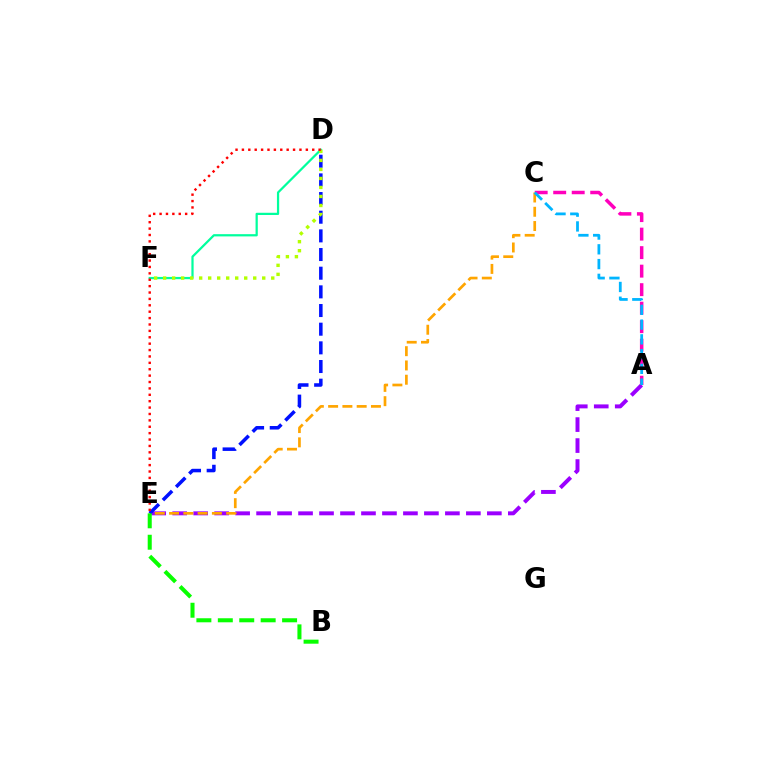{('A', 'E'): [{'color': '#9b00ff', 'line_style': 'dashed', 'thickness': 2.85}], ('A', 'C'): [{'color': '#ff00bd', 'line_style': 'dashed', 'thickness': 2.51}, {'color': '#00b5ff', 'line_style': 'dashed', 'thickness': 2.0}], ('D', 'F'): [{'color': '#00ff9d', 'line_style': 'solid', 'thickness': 1.61}, {'color': '#b3ff00', 'line_style': 'dotted', 'thickness': 2.45}], ('C', 'E'): [{'color': '#ffa500', 'line_style': 'dashed', 'thickness': 1.94}], ('D', 'E'): [{'color': '#0010ff', 'line_style': 'dashed', 'thickness': 2.54}, {'color': '#ff0000', 'line_style': 'dotted', 'thickness': 1.74}], ('B', 'E'): [{'color': '#08ff00', 'line_style': 'dashed', 'thickness': 2.91}]}